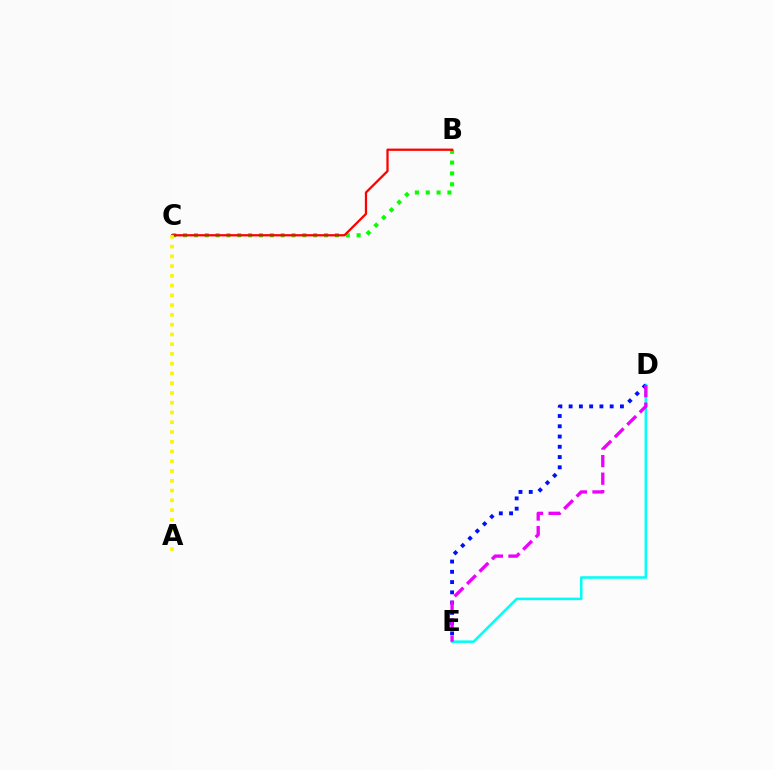{('B', 'C'): [{'color': '#08ff00', 'line_style': 'dotted', 'thickness': 2.95}, {'color': '#ff0000', 'line_style': 'solid', 'thickness': 1.63}], ('D', 'E'): [{'color': '#00fff6', 'line_style': 'solid', 'thickness': 1.84}, {'color': '#0010ff', 'line_style': 'dotted', 'thickness': 2.79}, {'color': '#ee00ff', 'line_style': 'dashed', 'thickness': 2.39}], ('A', 'C'): [{'color': '#fcf500', 'line_style': 'dotted', 'thickness': 2.65}]}